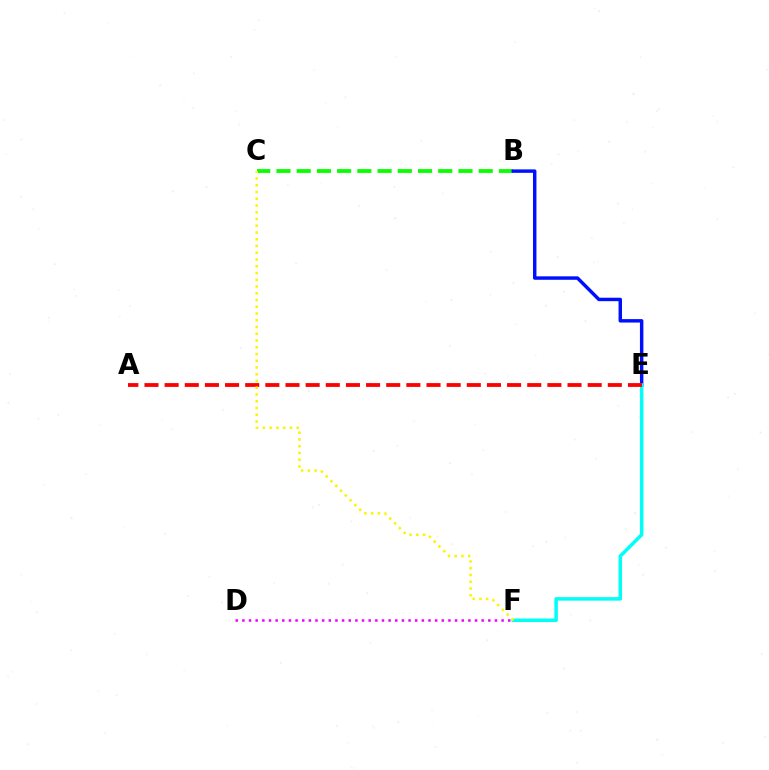{('D', 'F'): [{'color': '#ee00ff', 'line_style': 'dotted', 'thickness': 1.81}], ('B', 'C'): [{'color': '#08ff00', 'line_style': 'dashed', 'thickness': 2.75}], ('B', 'E'): [{'color': '#0010ff', 'line_style': 'solid', 'thickness': 2.48}], ('E', 'F'): [{'color': '#00fff6', 'line_style': 'solid', 'thickness': 2.53}], ('A', 'E'): [{'color': '#ff0000', 'line_style': 'dashed', 'thickness': 2.74}], ('C', 'F'): [{'color': '#fcf500', 'line_style': 'dotted', 'thickness': 1.83}]}